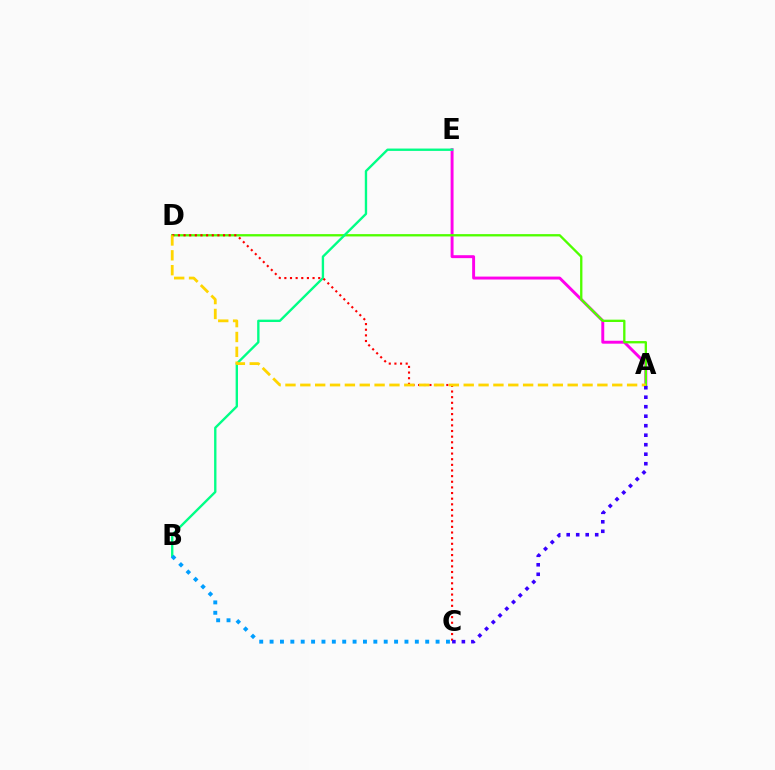{('A', 'E'): [{'color': '#ff00ed', 'line_style': 'solid', 'thickness': 2.11}], ('A', 'D'): [{'color': '#4fff00', 'line_style': 'solid', 'thickness': 1.68}, {'color': '#ffd500', 'line_style': 'dashed', 'thickness': 2.02}], ('B', 'E'): [{'color': '#00ff86', 'line_style': 'solid', 'thickness': 1.7}], ('B', 'C'): [{'color': '#009eff', 'line_style': 'dotted', 'thickness': 2.82}], ('C', 'D'): [{'color': '#ff0000', 'line_style': 'dotted', 'thickness': 1.53}], ('A', 'C'): [{'color': '#3700ff', 'line_style': 'dotted', 'thickness': 2.58}]}